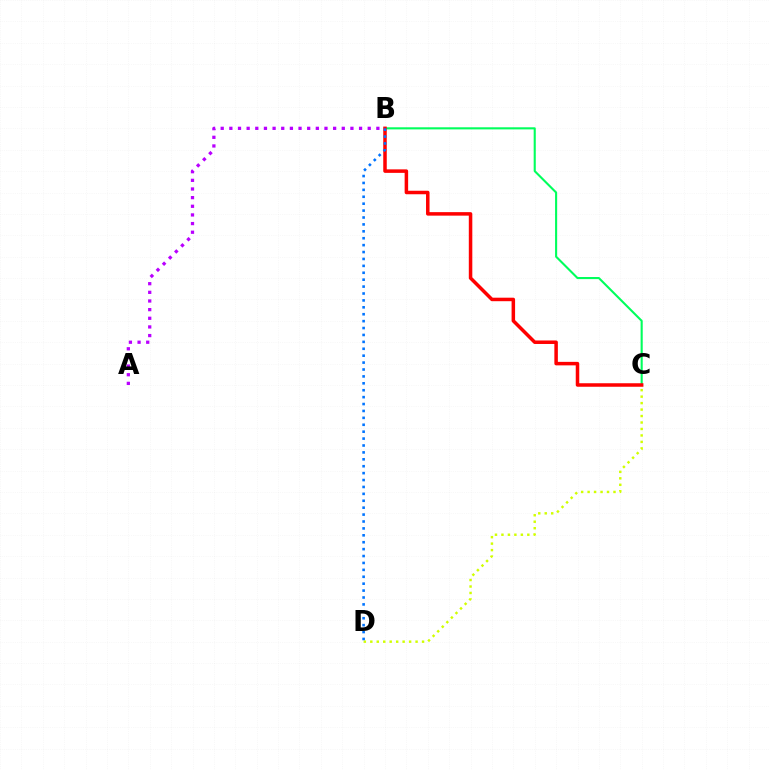{('B', 'C'): [{'color': '#00ff5c', 'line_style': 'solid', 'thickness': 1.51}, {'color': '#ff0000', 'line_style': 'solid', 'thickness': 2.52}], ('C', 'D'): [{'color': '#d1ff00', 'line_style': 'dotted', 'thickness': 1.76}], ('B', 'D'): [{'color': '#0074ff', 'line_style': 'dotted', 'thickness': 1.88}], ('A', 'B'): [{'color': '#b900ff', 'line_style': 'dotted', 'thickness': 2.35}]}